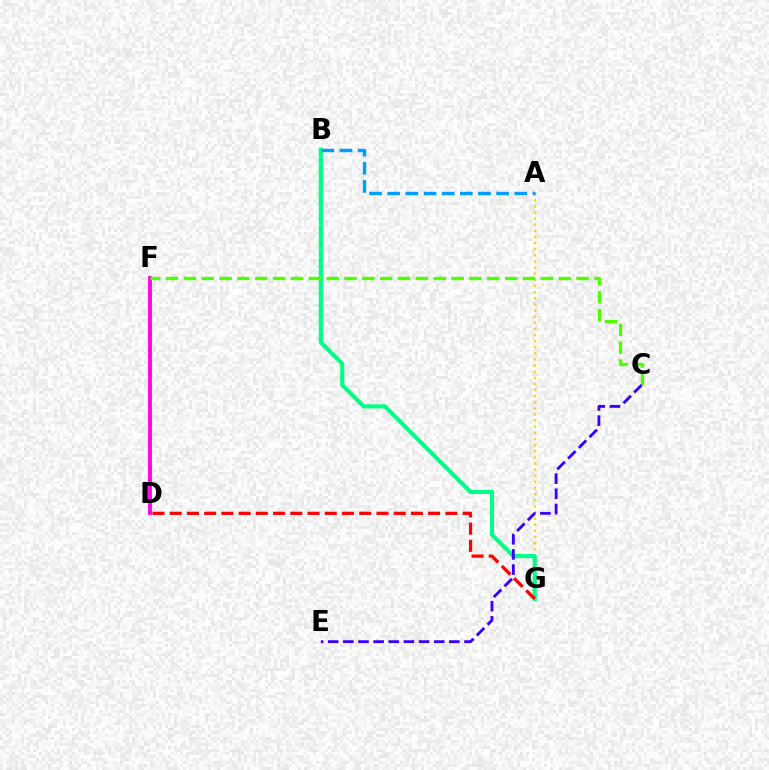{('A', 'G'): [{'color': '#ffd500', 'line_style': 'dotted', 'thickness': 1.66}], ('B', 'G'): [{'color': '#00ff86', 'line_style': 'solid', 'thickness': 2.98}], ('D', 'F'): [{'color': '#ff00ed', 'line_style': 'solid', 'thickness': 2.76}], ('C', 'F'): [{'color': '#4fff00', 'line_style': 'dashed', 'thickness': 2.43}], ('C', 'E'): [{'color': '#3700ff', 'line_style': 'dashed', 'thickness': 2.06}], ('D', 'G'): [{'color': '#ff0000', 'line_style': 'dashed', 'thickness': 2.34}], ('A', 'B'): [{'color': '#009eff', 'line_style': 'dashed', 'thickness': 2.47}]}